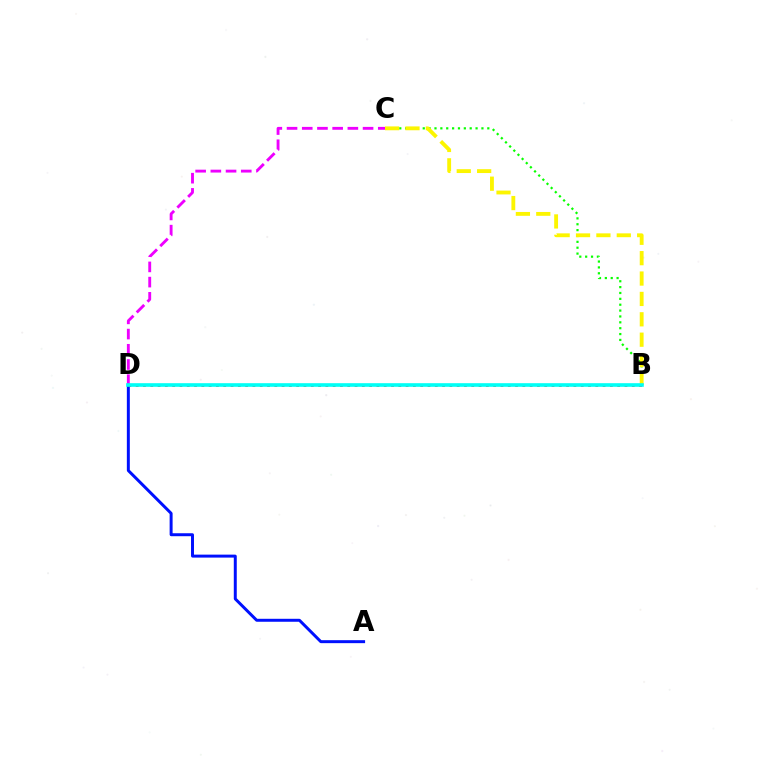{('A', 'D'): [{'color': '#0010ff', 'line_style': 'solid', 'thickness': 2.14}], ('B', 'C'): [{'color': '#08ff00', 'line_style': 'dotted', 'thickness': 1.59}, {'color': '#fcf500', 'line_style': 'dashed', 'thickness': 2.77}], ('B', 'D'): [{'color': '#ff0000', 'line_style': 'dotted', 'thickness': 1.98}, {'color': '#00fff6', 'line_style': 'solid', 'thickness': 2.61}], ('C', 'D'): [{'color': '#ee00ff', 'line_style': 'dashed', 'thickness': 2.07}]}